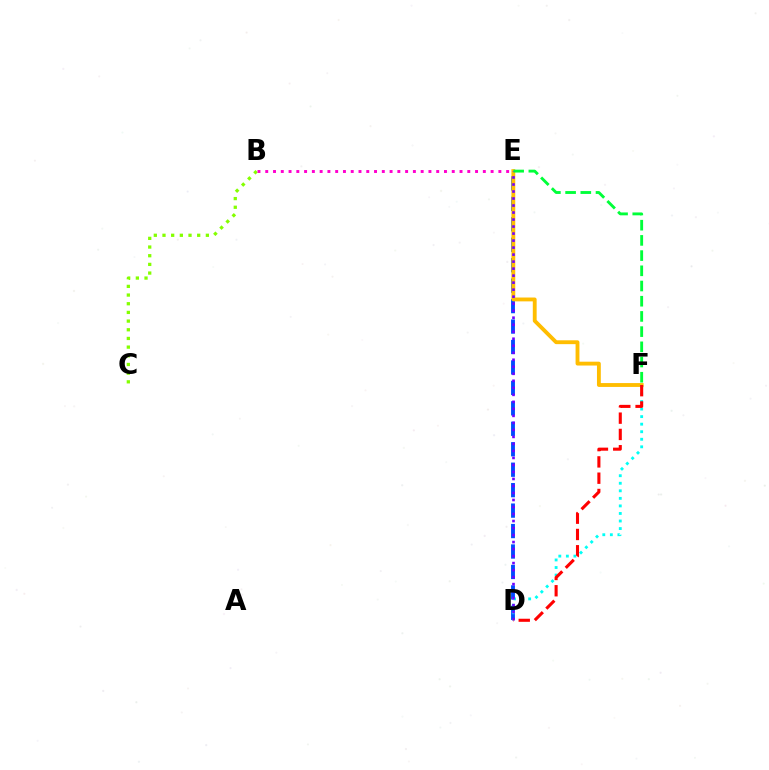{('D', 'E'): [{'color': '#004bff', 'line_style': 'dashed', 'thickness': 2.78}, {'color': '#7200ff', 'line_style': 'dotted', 'thickness': 1.9}], ('B', 'C'): [{'color': '#84ff00', 'line_style': 'dotted', 'thickness': 2.36}], ('E', 'F'): [{'color': '#ffbd00', 'line_style': 'solid', 'thickness': 2.77}, {'color': '#00ff39', 'line_style': 'dashed', 'thickness': 2.07}], ('D', 'F'): [{'color': '#00fff6', 'line_style': 'dotted', 'thickness': 2.05}, {'color': '#ff0000', 'line_style': 'dashed', 'thickness': 2.21}], ('B', 'E'): [{'color': '#ff00cf', 'line_style': 'dotted', 'thickness': 2.11}]}